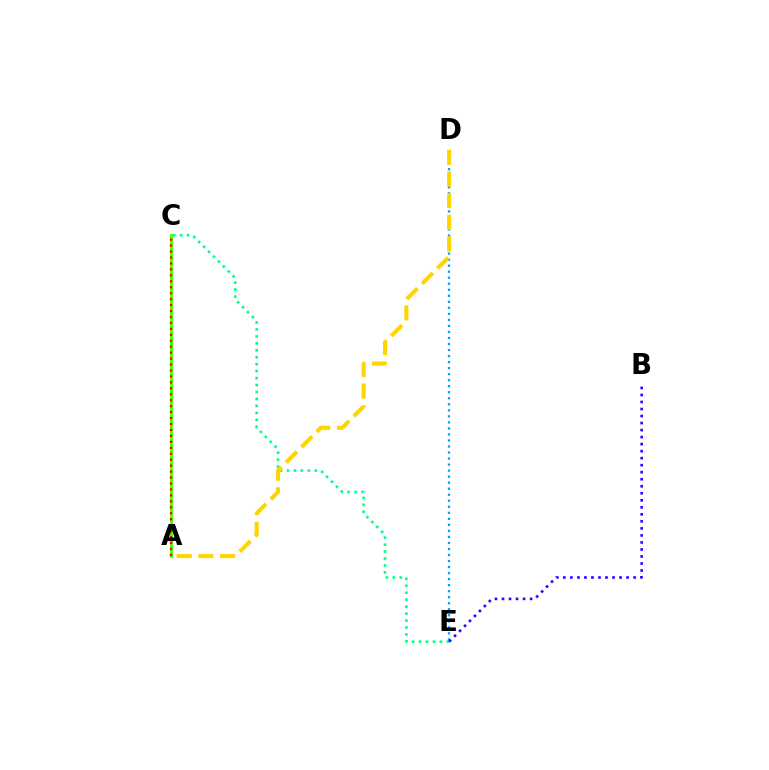{('C', 'E'): [{'color': '#00ff86', 'line_style': 'dotted', 'thickness': 1.89}], ('D', 'E'): [{'color': '#009eff', 'line_style': 'dotted', 'thickness': 1.64}], ('A', 'C'): [{'color': '#ff00ed', 'line_style': 'dotted', 'thickness': 2.06}, {'color': '#4fff00', 'line_style': 'solid', 'thickness': 2.11}, {'color': '#ff0000', 'line_style': 'dotted', 'thickness': 1.62}], ('A', 'D'): [{'color': '#ffd500', 'line_style': 'dashed', 'thickness': 2.94}], ('B', 'E'): [{'color': '#3700ff', 'line_style': 'dotted', 'thickness': 1.91}]}